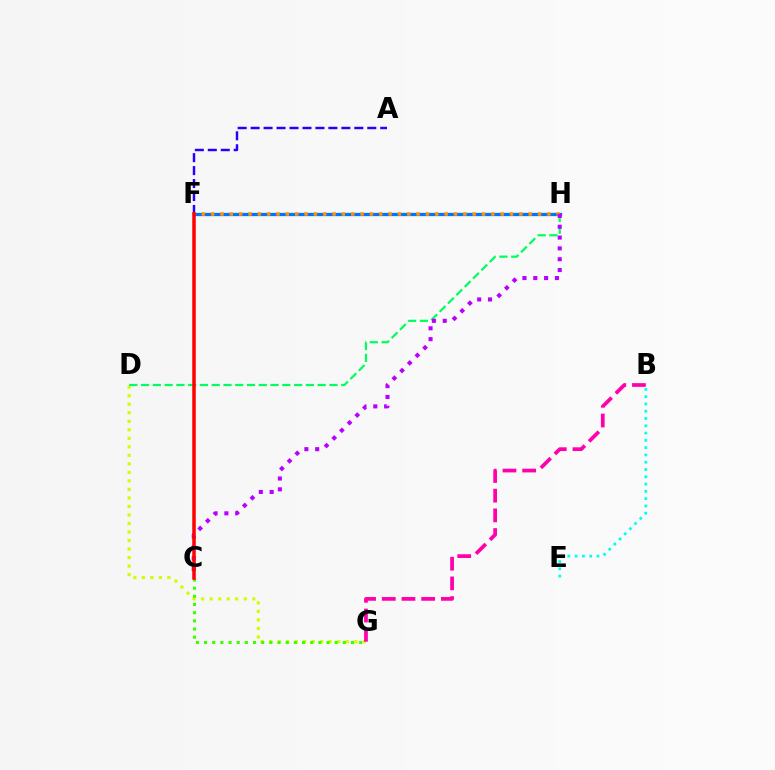{('D', 'G'): [{'color': '#d1ff00', 'line_style': 'dotted', 'thickness': 2.31}], ('D', 'H'): [{'color': '#00ff5c', 'line_style': 'dashed', 'thickness': 1.6}], ('C', 'G'): [{'color': '#3dff00', 'line_style': 'dotted', 'thickness': 2.22}], ('B', 'E'): [{'color': '#00fff6', 'line_style': 'dotted', 'thickness': 1.98}], ('B', 'G'): [{'color': '#ff00ac', 'line_style': 'dashed', 'thickness': 2.68}], ('A', 'F'): [{'color': '#2500ff', 'line_style': 'dashed', 'thickness': 1.76}], ('F', 'H'): [{'color': '#0074ff', 'line_style': 'solid', 'thickness': 2.36}, {'color': '#ff9400', 'line_style': 'dotted', 'thickness': 2.54}], ('C', 'H'): [{'color': '#b900ff', 'line_style': 'dotted', 'thickness': 2.94}], ('C', 'F'): [{'color': '#ff0000', 'line_style': 'solid', 'thickness': 2.53}]}